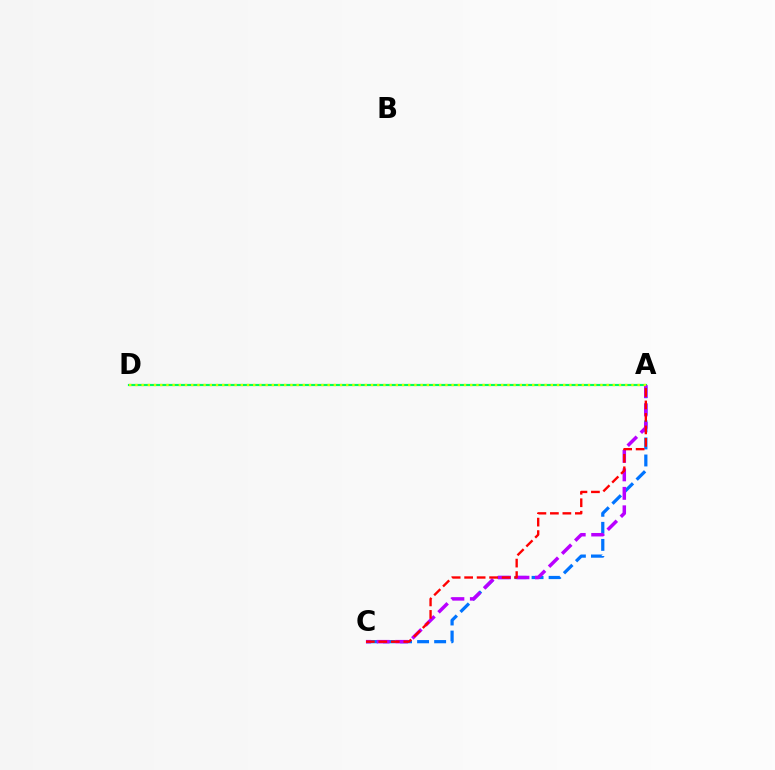{('A', 'D'): [{'color': '#00ff5c', 'line_style': 'solid', 'thickness': 1.58}, {'color': '#d1ff00', 'line_style': 'dotted', 'thickness': 1.68}], ('A', 'C'): [{'color': '#0074ff', 'line_style': 'dashed', 'thickness': 2.32}, {'color': '#b900ff', 'line_style': 'dashed', 'thickness': 2.51}, {'color': '#ff0000', 'line_style': 'dashed', 'thickness': 1.7}]}